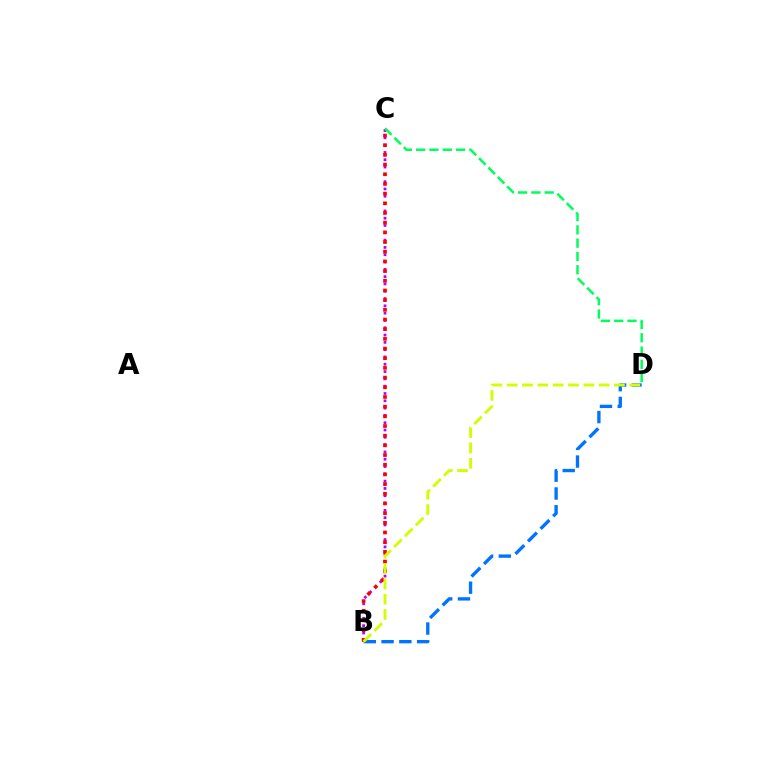{('B', 'C'): [{'color': '#b900ff', 'line_style': 'dotted', 'thickness': 1.98}, {'color': '#ff0000', 'line_style': 'dotted', 'thickness': 2.63}], ('C', 'D'): [{'color': '#00ff5c', 'line_style': 'dashed', 'thickness': 1.81}], ('B', 'D'): [{'color': '#0074ff', 'line_style': 'dashed', 'thickness': 2.41}, {'color': '#d1ff00', 'line_style': 'dashed', 'thickness': 2.08}]}